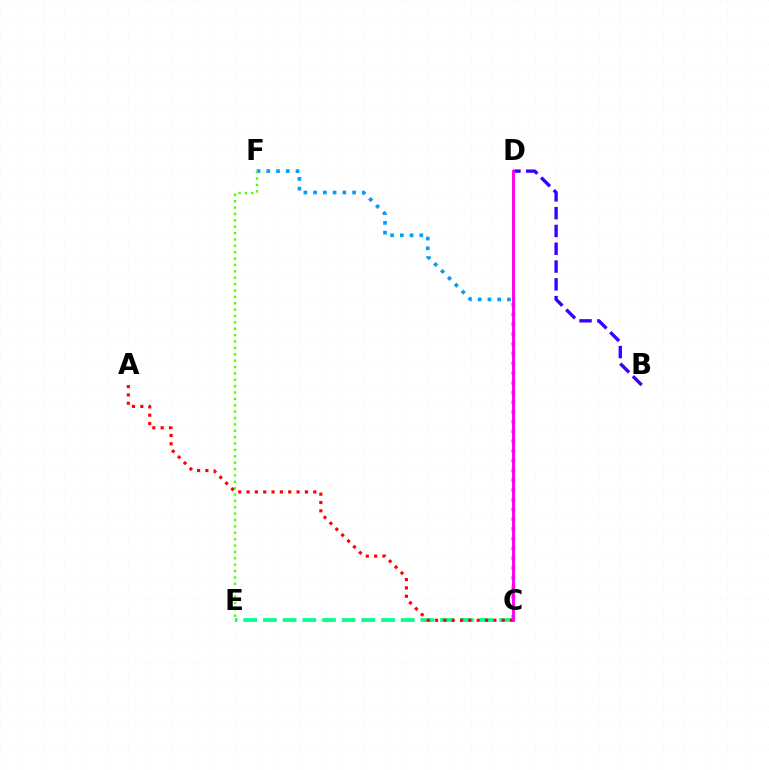{('B', 'D'): [{'color': '#3700ff', 'line_style': 'dashed', 'thickness': 2.42}], ('C', 'E'): [{'color': '#00ff86', 'line_style': 'dashed', 'thickness': 2.67}], ('C', 'D'): [{'color': '#ffd500', 'line_style': 'dotted', 'thickness': 1.58}, {'color': '#ff00ed', 'line_style': 'solid', 'thickness': 2.09}], ('C', 'F'): [{'color': '#009eff', 'line_style': 'dotted', 'thickness': 2.65}], ('E', 'F'): [{'color': '#4fff00', 'line_style': 'dotted', 'thickness': 1.73}], ('A', 'C'): [{'color': '#ff0000', 'line_style': 'dotted', 'thickness': 2.26}]}